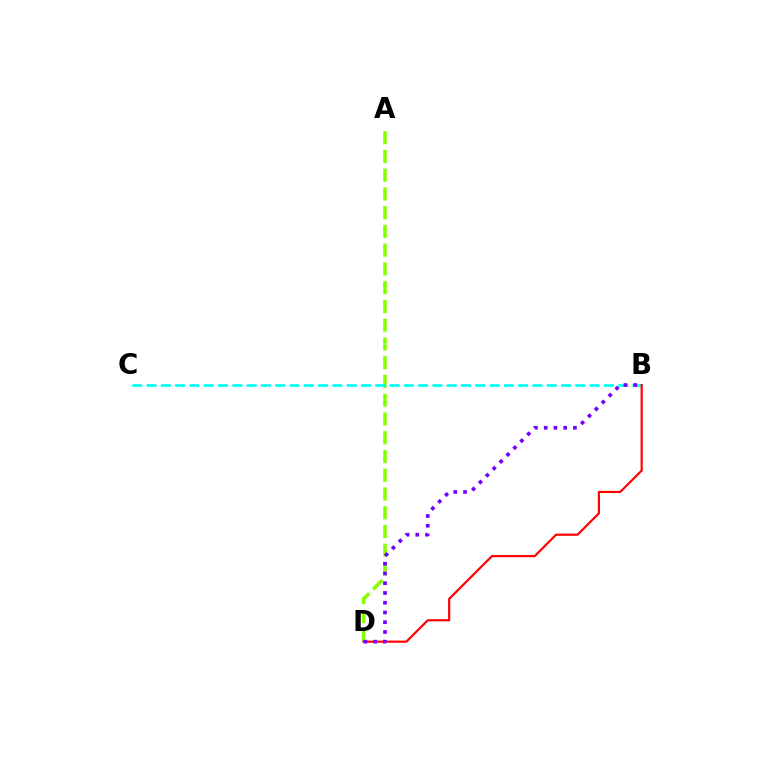{('A', 'D'): [{'color': '#84ff00', 'line_style': 'dashed', 'thickness': 2.55}], ('B', 'C'): [{'color': '#00fff6', 'line_style': 'dashed', 'thickness': 1.94}], ('B', 'D'): [{'color': '#ff0000', 'line_style': 'solid', 'thickness': 1.57}, {'color': '#7200ff', 'line_style': 'dotted', 'thickness': 2.65}]}